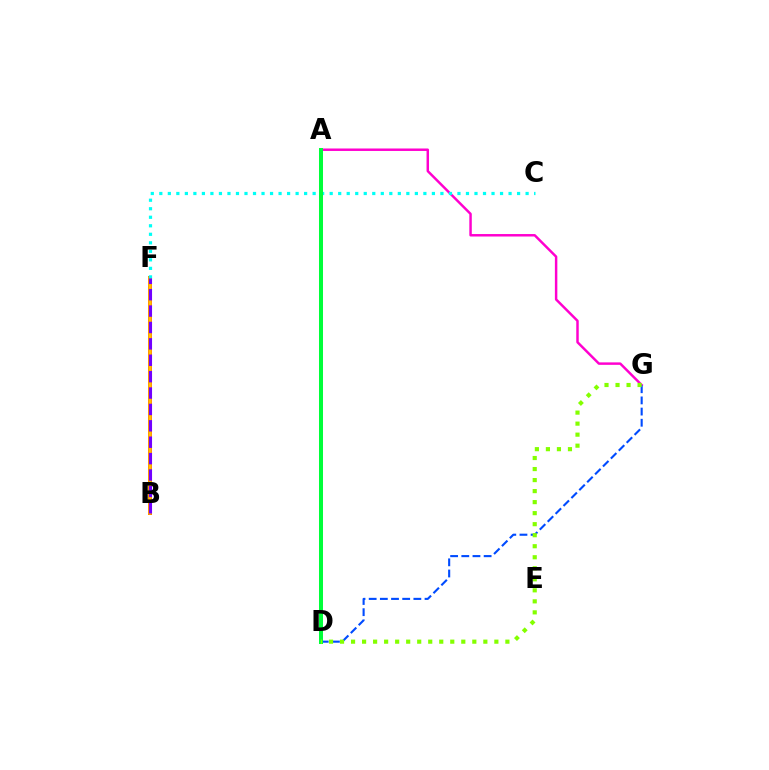{('A', 'G'): [{'color': '#ff00cf', 'line_style': 'solid', 'thickness': 1.78}], ('B', 'F'): [{'color': '#ff0000', 'line_style': 'solid', 'thickness': 2.88}, {'color': '#ffbd00', 'line_style': 'solid', 'thickness': 2.6}, {'color': '#7200ff', 'line_style': 'dashed', 'thickness': 2.23}], ('D', 'G'): [{'color': '#004bff', 'line_style': 'dashed', 'thickness': 1.52}, {'color': '#84ff00', 'line_style': 'dotted', 'thickness': 3.0}], ('C', 'F'): [{'color': '#00fff6', 'line_style': 'dotted', 'thickness': 2.31}], ('A', 'D'): [{'color': '#00ff39', 'line_style': 'solid', 'thickness': 2.89}]}